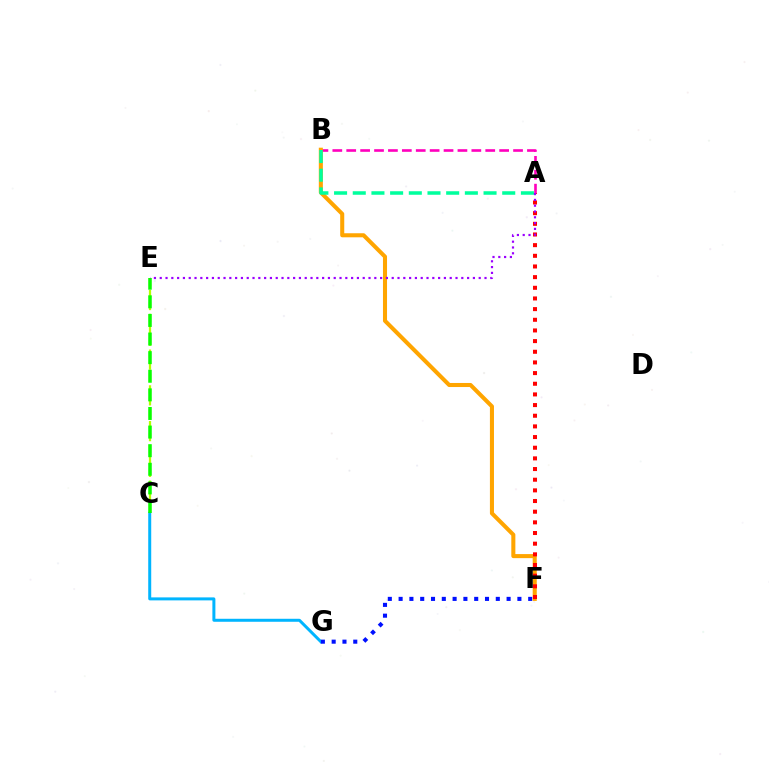{('A', 'B'): [{'color': '#ff00bd', 'line_style': 'dashed', 'thickness': 1.89}, {'color': '#00ff9d', 'line_style': 'dashed', 'thickness': 2.54}], ('C', 'E'): [{'color': '#b3ff00', 'line_style': 'dashed', 'thickness': 1.62}, {'color': '#08ff00', 'line_style': 'dashed', 'thickness': 2.53}], ('C', 'G'): [{'color': '#00b5ff', 'line_style': 'solid', 'thickness': 2.16}], ('F', 'G'): [{'color': '#0010ff', 'line_style': 'dotted', 'thickness': 2.93}], ('B', 'F'): [{'color': '#ffa500', 'line_style': 'solid', 'thickness': 2.92}], ('A', 'F'): [{'color': '#ff0000', 'line_style': 'dotted', 'thickness': 2.9}], ('A', 'E'): [{'color': '#9b00ff', 'line_style': 'dotted', 'thickness': 1.58}]}